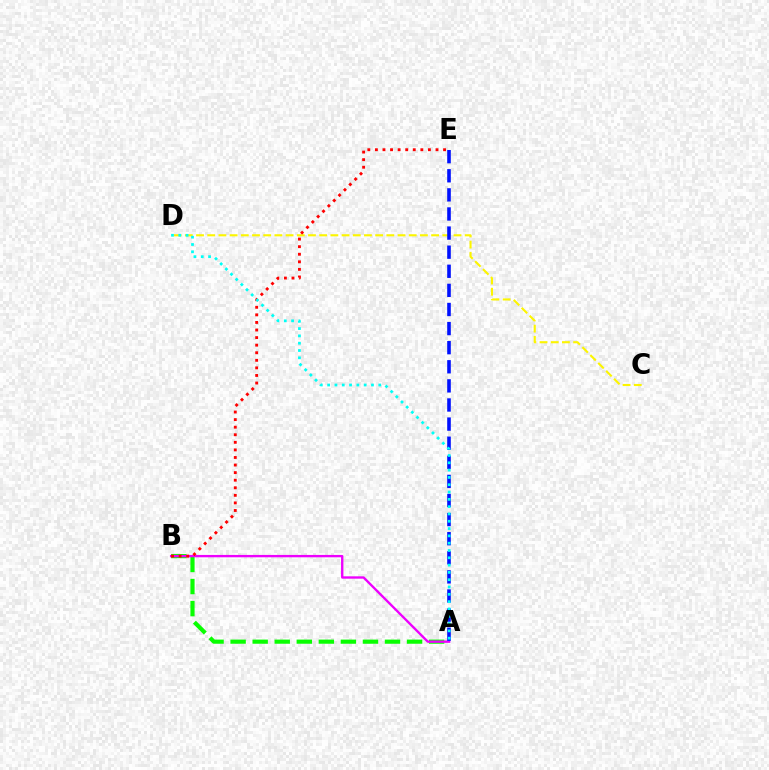{('A', 'B'): [{'color': '#08ff00', 'line_style': 'dashed', 'thickness': 3.0}, {'color': '#ee00ff', 'line_style': 'solid', 'thickness': 1.69}], ('C', 'D'): [{'color': '#fcf500', 'line_style': 'dashed', 'thickness': 1.52}], ('A', 'E'): [{'color': '#0010ff', 'line_style': 'dashed', 'thickness': 2.59}], ('B', 'E'): [{'color': '#ff0000', 'line_style': 'dotted', 'thickness': 2.06}], ('A', 'D'): [{'color': '#00fff6', 'line_style': 'dotted', 'thickness': 1.99}]}